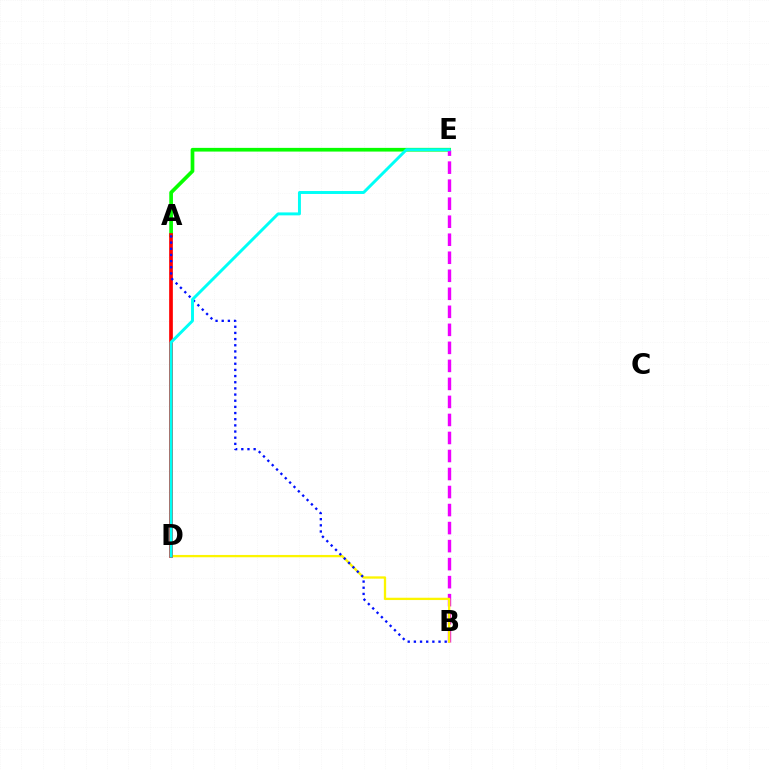{('A', 'E'): [{'color': '#08ff00', 'line_style': 'solid', 'thickness': 2.66}], ('B', 'E'): [{'color': '#ee00ff', 'line_style': 'dashed', 'thickness': 2.45}], ('B', 'D'): [{'color': '#fcf500', 'line_style': 'solid', 'thickness': 1.66}], ('A', 'D'): [{'color': '#ff0000', 'line_style': 'solid', 'thickness': 2.66}], ('A', 'B'): [{'color': '#0010ff', 'line_style': 'dotted', 'thickness': 1.67}], ('D', 'E'): [{'color': '#00fff6', 'line_style': 'solid', 'thickness': 2.12}]}